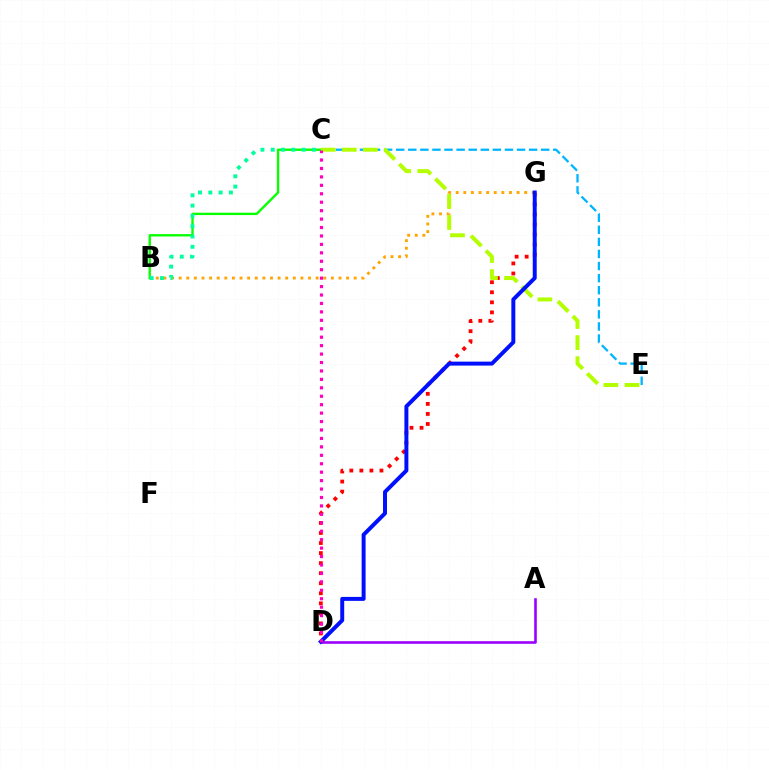{('B', 'G'): [{'color': '#ffa500', 'line_style': 'dotted', 'thickness': 2.07}], ('A', 'D'): [{'color': '#9b00ff', 'line_style': 'solid', 'thickness': 1.88}], ('B', 'C'): [{'color': '#08ff00', 'line_style': 'solid', 'thickness': 1.7}, {'color': '#00ff9d', 'line_style': 'dotted', 'thickness': 2.8}], ('D', 'G'): [{'color': '#ff0000', 'line_style': 'dotted', 'thickness': 2.73}, {'color': '#0010ff', 'line_style': 'solid', 'thickness': 2.85}], ('C', 'E'): [{'color': '#00b5ff', 'line_style': 'dashed', 'thickness': 1.64}, {'color': '#b3ff00', 'line_style': 'dashed', 'thickness': 2.86}], ('C', 'D'): [{'color': '#ff00bd', 'line_style': 'dotted', 'thickness': 2.29}]}